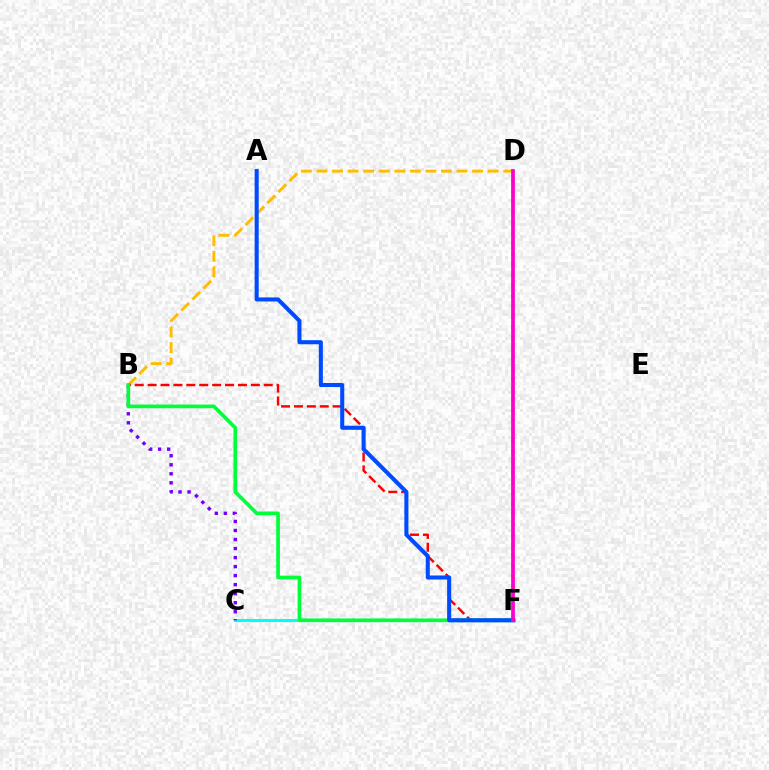{('C', 'F'): [{'color': '#00fff6', 'line_style': 'solid', 'thickness': 2.21}], ('B', 'D'): [{'color': '#ffbd00', 'line_style': 'dashed', 'thickness': 2.11}], ('B', 'C'): [{'color': '#7200ff', 'line_style': 'dotted', 'thickness': 2.45}], ('B', 'F'): [{'color': '#ff0000', 'line_style': 'dashed', 'thickness': 1.75}, {'color': '#00ff39', 'line_style': 'solid', 'thickness': 2.64}], ('D', 'F'): [{'color': '#84ff00', 'line_style': 'dotted', 'thickness': 2.83}, {'color': '#ff00cf', 'line_style': 'solid', 'thickness': 2.68}], ('A', 'F'): [{'color': '#004bff', 'line_style': 'solid', 'thickness': 2.93}]}